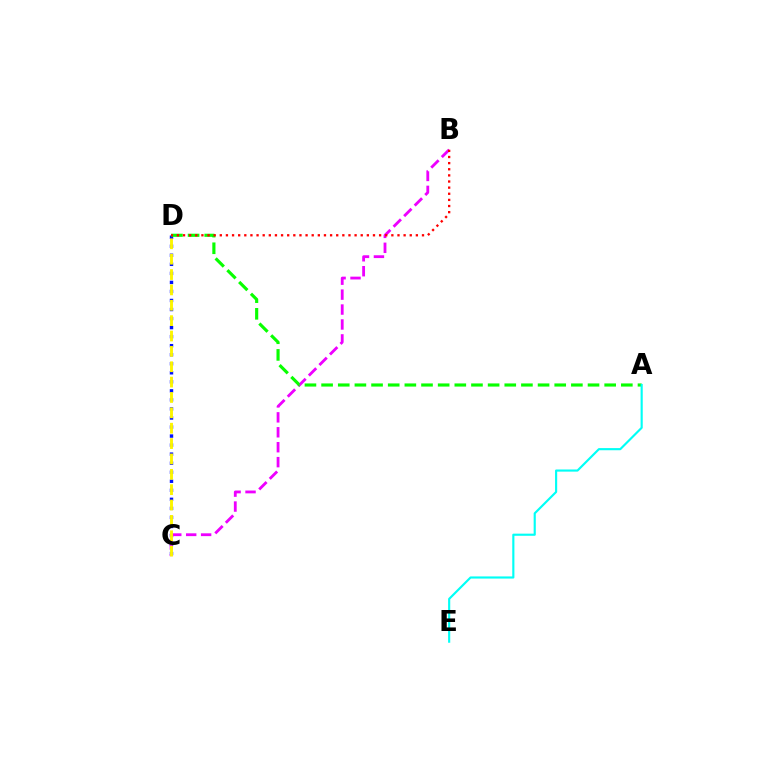{('C', 'D'): [{'color': '#0010ff', 'line_style': 'dotted', 'thickness': 2.46}, {'color': '#fcf500', 'line_style': 'dashed', 'thickness': 2.09}], ('B', 'C'): [{'color': '#ee00ff', 'line_style': 'dashed', 'thickness': 2.03}], ('A', 'D'): [{'color': '#08ff00', 'line_style': 'dashed', 'thickness': 2.26}], ('A', 'E'): [{'color': '#00fff6', 'line_style': 'solid', 'thickness': 1.54}], ('B', 'D'): [{'color': '#ff0000', 'line_style': 'dotted', 'thickness': 1.66}]}